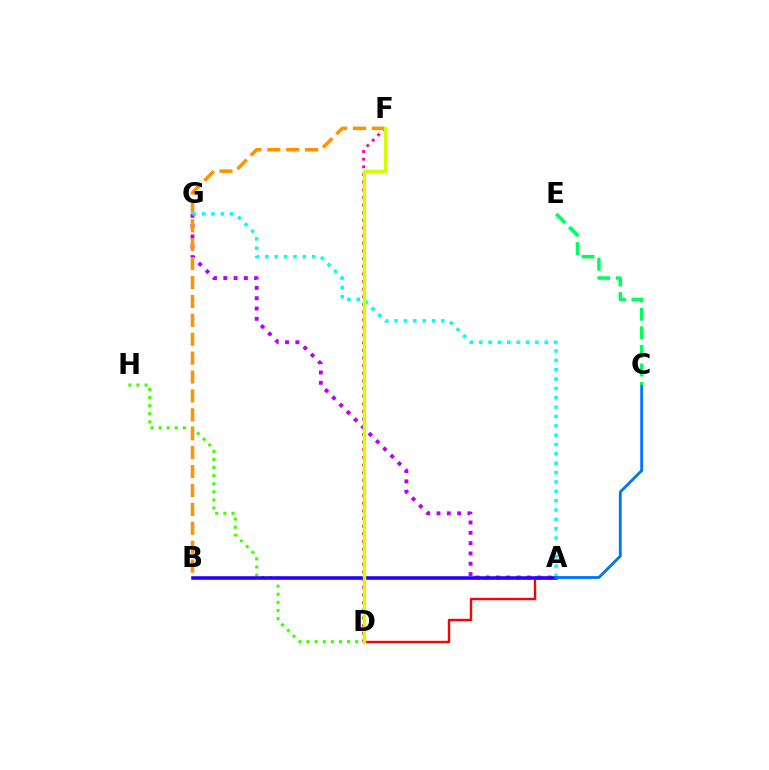{('D', 'F'): [{'color': '#ff00ac', 'line_style': 'dotted', 'thickness': 2.08}, {'color': '#d1ff00', 'line_style': 'solid', 'thickness': 2.43}], ('A', 'G'): [{'color': '#b900ff', 'line_style': 'dotted', 'thickness': 2.8}, {'color': '#00fff6', 'line_style': 'dotted', 'thickness': 2.54}], ('D', 'H'): [{'color': '#3dff00', 'line_style': 'dotted', 'thickness': 2.2}], ('B', 'F'): [{'color': '#ff9400', 'line_style': 'dashed', 'thickness': 2.57}], ('A', 'D'): [{'color': '#ff0000', 'line_style': 'solid', 'thickness': 1.73}], ('A', 'B'): [{'color': '#2500ff', 'line_style': 'solid', 'thickness': 2.56}], ('A', 'C'): [{'color': '#0074ff', 'line_style': 'solid', 'thickness': 2.03}], ('C', 'E'): [{'color': '#00ff5c', 'line_style': 'dashed', 'thickness': 2.52}]}